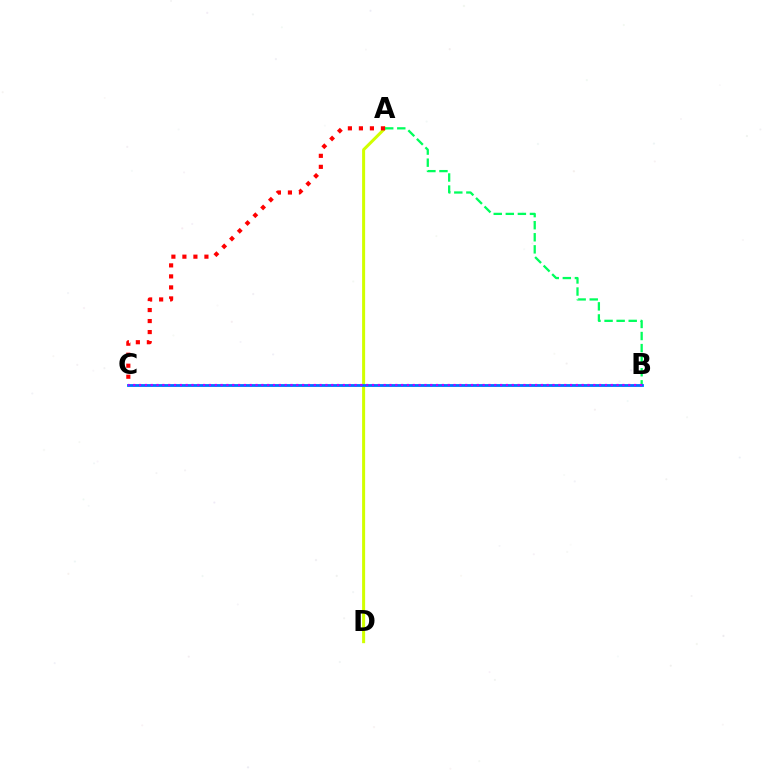{('A', 'D'): [{'color': '#d1ff00', 'line_style': 'solid', 'thickness': 2.17}], ('A', 'B'): [{'color': '#00ff5c', 'line_style': 'dashed', 'thickness': 1.64}], ('A', 'C'): [{'color': '#ff0000', 'line_style': 'dotted', 'thickness': 2.99}], ('B', 'C'): [{'color': '#0074ff', 'line_style': 'solid', 'thickness': 2.03}, {'color': '#b900ff', 'line_style': 'dotted', 'thickness': 1.58}]}